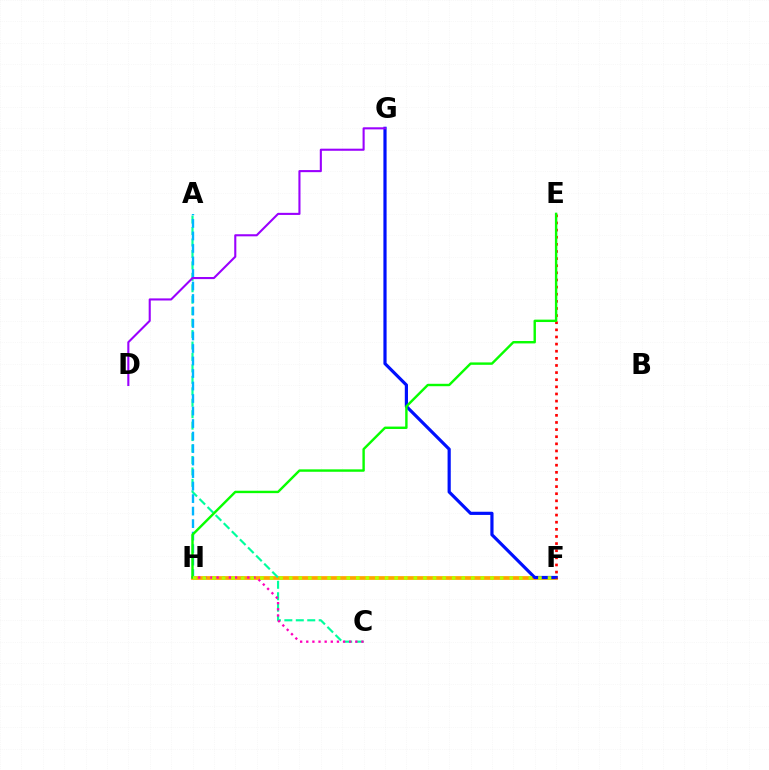{('F', 'H'): [{'color': '#ffa500', 'line_style': 'solid', 'thickness': 2.7}, {'color': '#b3ff00', 'line_style': 'dotted', 'thickness': 2.6}], ('A', 'C'): [{'color': '#00ff9d', 'line_style': 'dashed', 'thickness': 1.55}], ('A', 'H'): [{'color': '#00b5ff', 'line_style': 'dashed', 'thickness': 1.7}], ('F', 'G'): [{'color': '#0010ff', 'line_style': 'solid', 'thickness': 2.29}], ('D', 'G'): [{'color': '#9b00ff', 'line_style': 'solid', 'thickness': 1.51}], ('C', 'H'): [{'color': '#ff00bd', 'line_style': 'dotted', 'thickness': 1.67}], ('E', 'F'): [{'color': '#ff0000', 'line_style': 'dotted', 'thickness': 1.94}], ('E', 'H'): [{'color': '#08ff00', 'line_style': 'solid', 'thickness': 1.74}]}